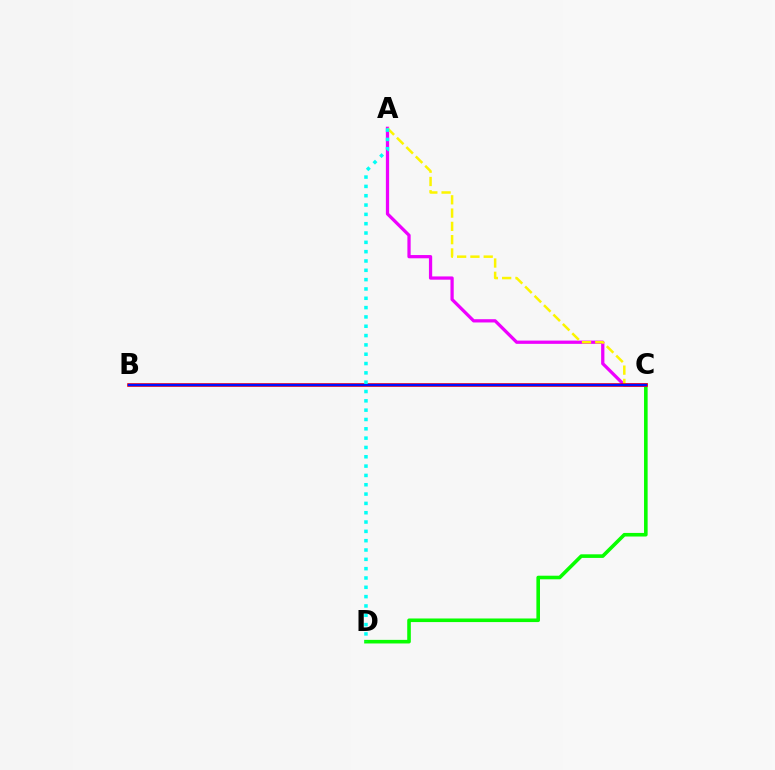{('C', 'D'): [{'color': '#08ff00', 'line_style': 'solid', 'thickness': 2.59}], ('A', 'C'): [{'color': '#ee00ff', 'line_style': 'solid', 'thickness': 2.34}, {'color': '#fcf500', 'line_style': 'dashed', 'thickness': 1.8}], ('B', 'C'): [{'color': '#ff0000', 'line_style': 'solid', 'thickness': 2.59}, {'color': '#0010ff', 'line_style': 'solid', 'thickness': 1.7}], ('A', 'D'): [{'color': '#00fff6', 'line_style': 'dotted', 'thickness': 2.53}]}